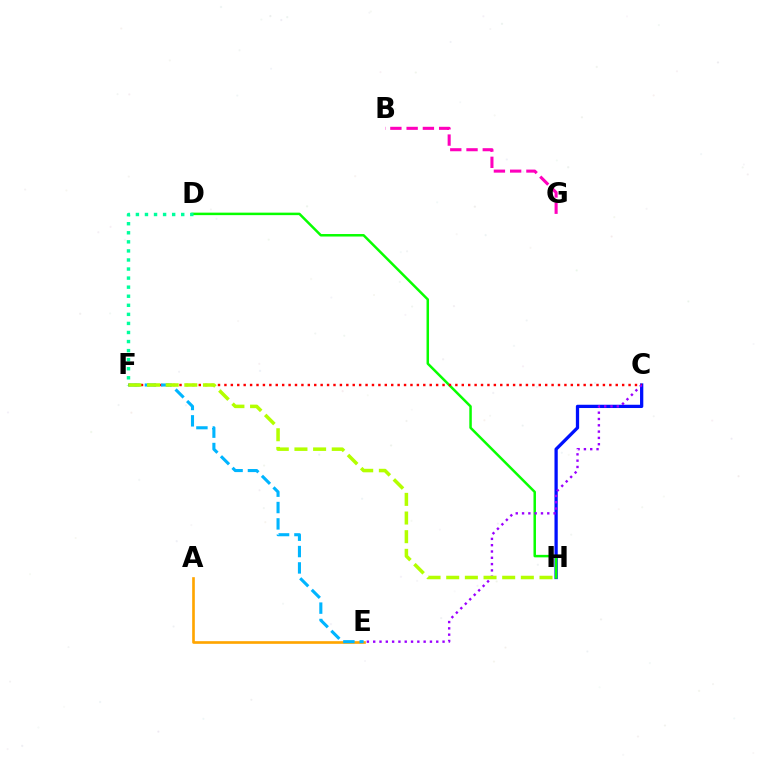{('C', 'H'): [{'color': '#0010ff', 'line_style': 'solid', 'thickness': 2.36}], ('B', 'G'): [{'color': '#ff00bd', 'line_style': 'dashed', 'thickness': 2.21}], ('A', 'E'): [{'color': '#ffa500', 'line_style': 'solid', 'thickness': 1.91}], ('D', 'H'): [{'color': '#08ff00', 'line_style': 'solid', 'thickness': 1.79}], ('C', 'F'): [{'color': '#ff0000', 'line_style': 'dotted', 'thickness': 1.74}], ('D', 'F'): [{'color': '#00ff9d', 'line_style': 'dotted', 'thickness': 2.46}], ('C', 'E'): [{'color': '#9b00ff', 'line_style': 'dotted', 'thickness': 1.71}], ('E', 'F'): [{'color': '#00b5ff', 'line_style': 'dashed', 'thickness': 2.22}], ('F', 'H'): [{'color': '#b3ff00', 'line_style': 'dashed', 'thickness': 2.53}]}